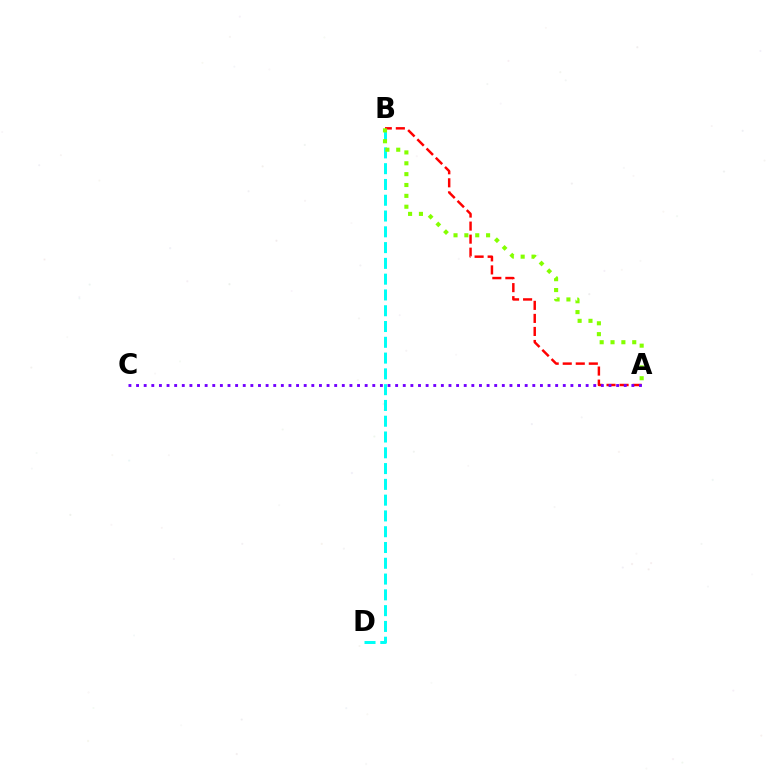{('B', 'D'): [{'color': '#00fff6', 'line_style': 'dashed', 'thickness': 2.14}], ('A', 'B'): [{'color': '#ff0000', 'line_style': 'dashed', 'thickness': 1.77}, {'color': '#84ff00', 'line_style': 'dotted', 'thickness': 2.95}], ('A', 'C'): [{'color': '#7200ff', 'line_style': 'dotted', 'thickness': 2.07}]}